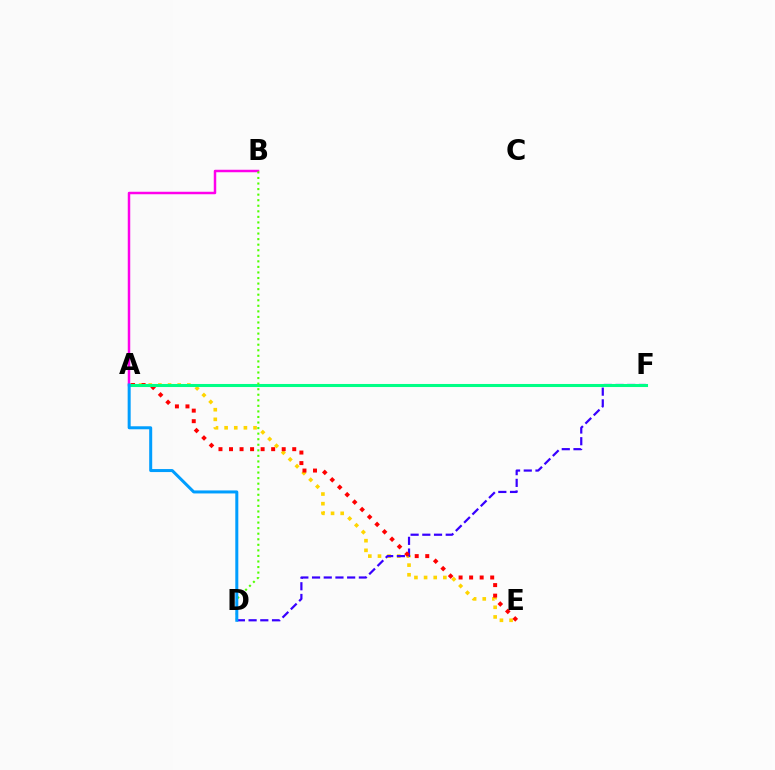{('A', 'E'): [{'color': '#ffd500', 'line_style': 'dotted', 'thickness': 2.62}, {'color': '#ff0000', 'line_style': 'dotted', 'thickness': 2.86}], ('D', 'F'): [{'color': '#3700ff', 'line_style': 'dashed', 'thickness': 1.59}], ('A', 'B'): [{'color': '#ff00ed', 'line_style': 'solid', 'thickness': 1.79}], ('A', 'F'): [{'color': '#00ff86', 'line_style': 'solid', 'thickness': 2.21}], ('B', 'D'): [{'color': '#4fff00', 'line_style': 'dotted', 'thickness': 1.51}], ('A', 'D'): [{'color': '#009eff', 'line_style': 'solid', 'thickness': 2.17}]}